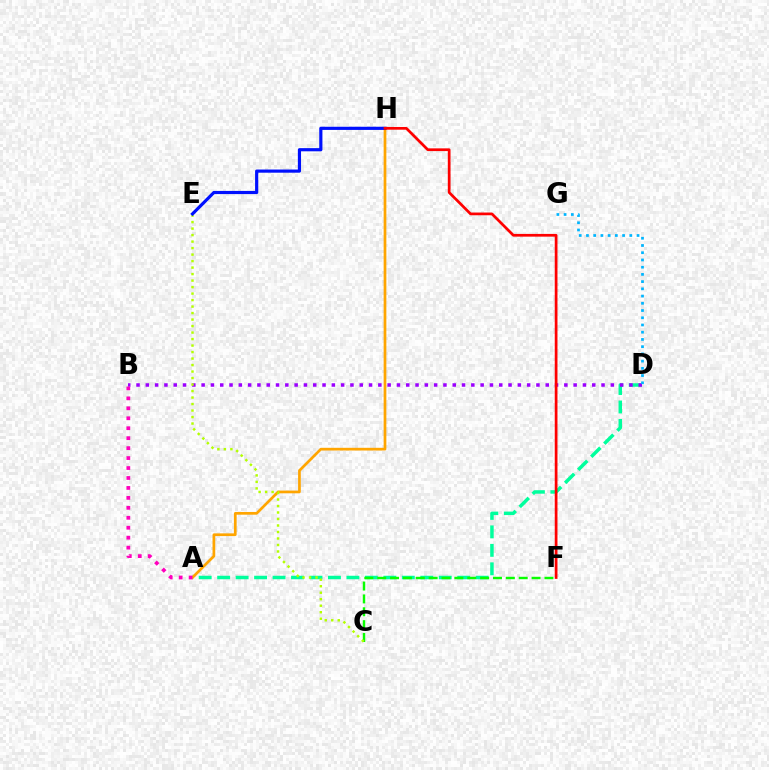{('A', 'D'): [{'color': '#00ff9d', 'line_style': 'dashed', 'thickness': 2.51}], ('A', 'H'): [{'color': '#ffa500', 'line_style': 'solid', 'thickness': 1.95}], ('C', 'F'): [{'color': '#08ff00', 'line_style': 'dashed', 'thickness': 1.75}], ('B', 'D'): [{'color': '#9b00ff', 'line_style': 'dotted', 'thickness': 2.53}], ('C', 'E'): [{'color': '#b3ff00', 'line_style': 'dotted', 'thickness': 1.77}], ('D', 'G'): [{'color': '#00b5ff', 'line_style': 'dotted', 'thickness': 1.96}], ('A', 'B'): [{'color': '#ff00bd', 'line_style': 'dotted', 'thickness': 2.7}], ('E', 'H'): [{'color': '#0010ff', 'line_style': 'solid', 'thickness': 2.28}], ('F', 'H'): [{'color': '#ff0000', 'line_style': 'solid', 'thickness': 1.96}]}